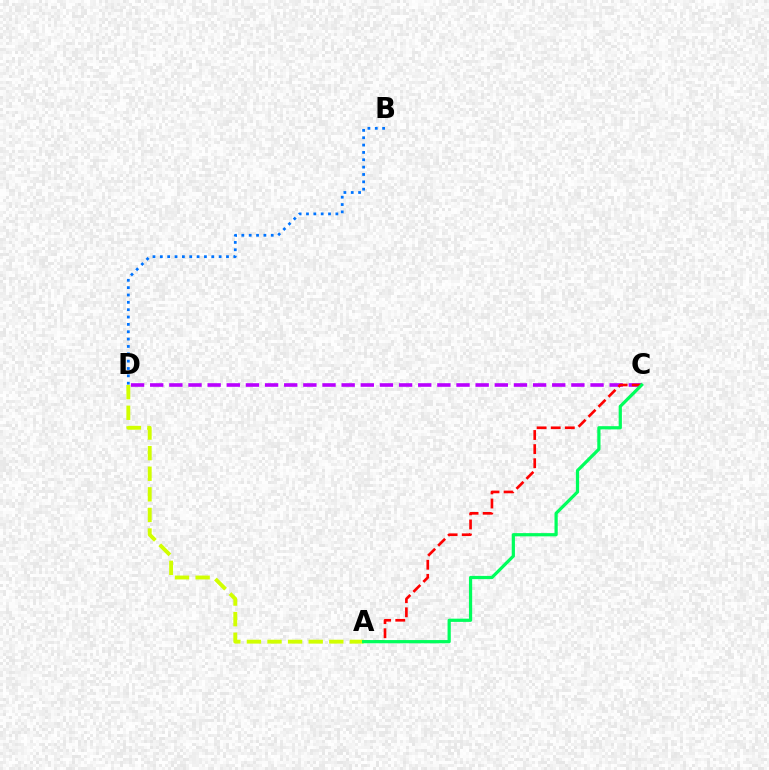{('A', 'D'): [{'color': '#d1ff00', 'line_style': 'dashed', 'thickness': 2.8}], ('B', 'D'): [{'color': '#0074ff', 'line_style': 'dotted', 'thickness': 2.0}], ('C', 'D'): [{'color': '#b900ff', 'line_style': 'dashed', 'thickness': 2.6}], ('A', 'C'): [{'color': '#ff0000', 'line_style': 'dashed', 'thickness': 1.92}, {'color': '#00ff5c', 'line_style': 'solid', 'thickness': 2.32}]}